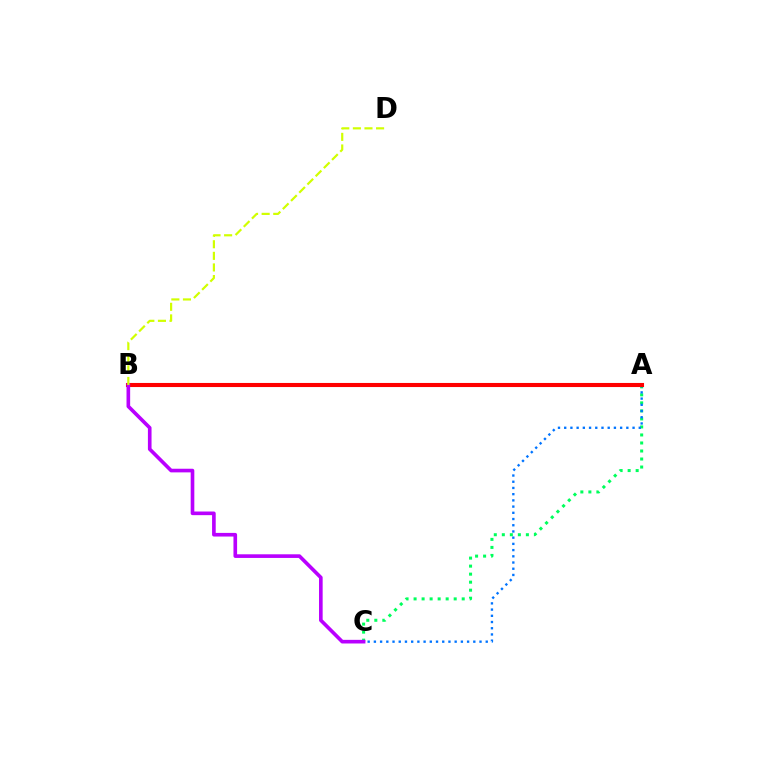{('A', 'C'): [{'color': '#00ff5c', 'line_style': 'dotted', 'thickness': 2.18}, {'color': '#0074ff', 'line_style': 'dotted', 'thickness': 1.69}], ('A', 'B'): [{'color': '#ff0000', 'line_style': 'solid', 'thickness': 2.94}], ('B', 'C'): [{'color': '#b900ff', 'line_style': 'solid', 'thickness': 2.62}], ('B', 'D'): [{'color': '#d1ff00', 'line_style': 'dashed', 'thickness': 1.58}]}